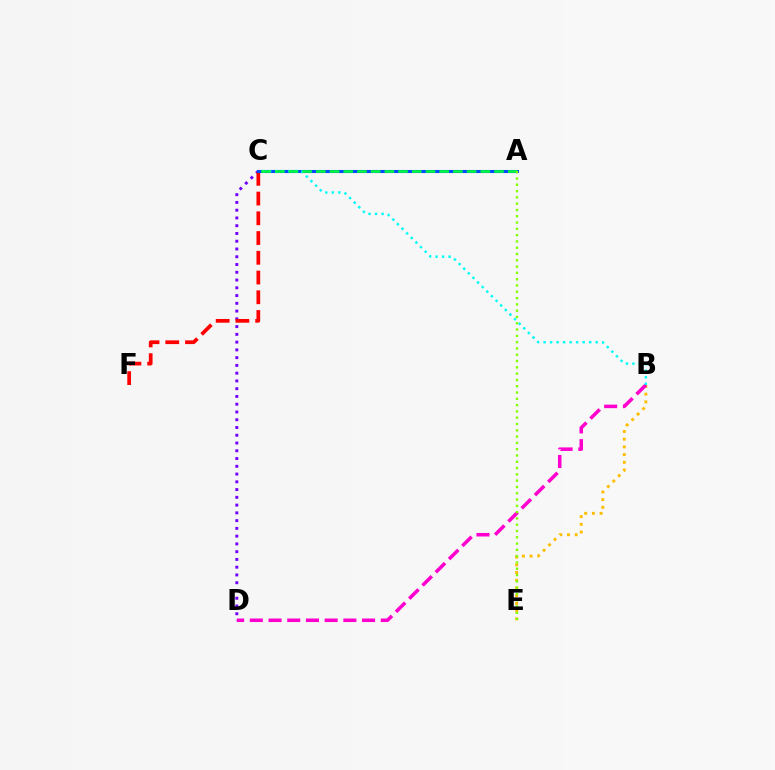{('C', 'D'): [{'color': '#7200ff', 'line_style': 'dotted', 'thickness': 2.11}], ('C', 'F'): [{'color': '#ff0000', 'line_style': 'dashed', 'thickness': 2.68}], ('B', 'E'): [{'color': '#ffbd00', 'line_style': 'dotted', 'thickness': 2.09}], ('B', 'D'): [{'color': '#ff00cf', 'line_style': 'dashed', 'thickness': 2.54}], ('A', 'C'): [{'color': '#004bff', 'line_style': 'solid', 'thickness': 2.22}, {'color': '#00ff39', 'line_style': 'dashed', 'thickness': 1.86}], ('B', 'C'): [{'color': '#00fff6', 'line_style': 'dotted', 'thickness': 1.77}], ('A', 'E'): [{'color': '#84ff00', 'line_style': 'dotted', 'thickness': 1.71}]}